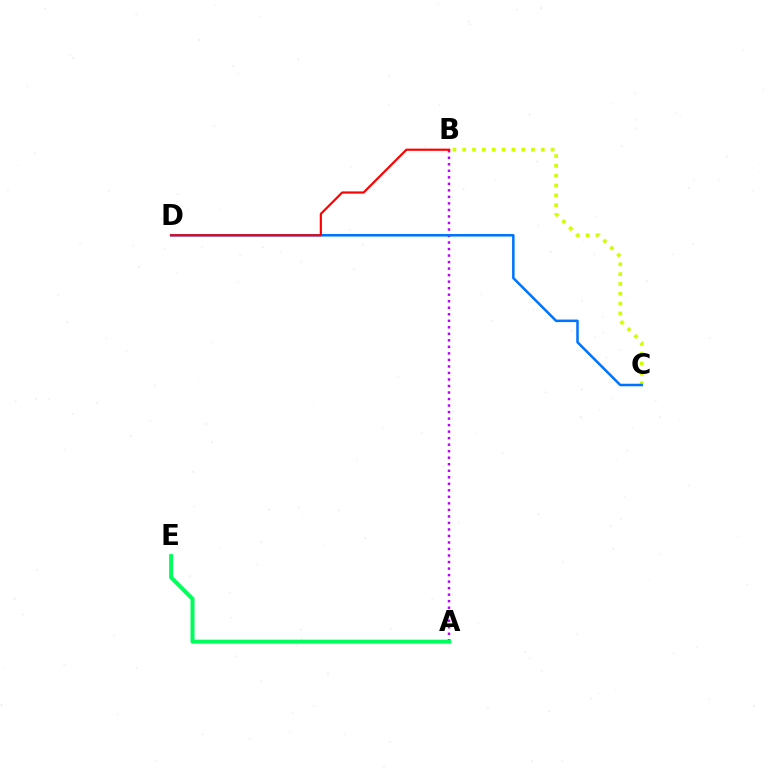{('B', 'C'): [{'color': '#d1ff00', 'line_style': 'dotted', 'thickness': 2.67}], ('A', 'B'): [{'color': '#b900ff', 'line_style': 'dotted', 'thickness': 1.77}], ('C', 'D'): [{'color': '#0074ff', 'line_style': 'solid', 'thickness': 1.82}], ('A', 'E'): [{'color': '#00ff5c', 'line_style': 'solid', 'thickness': 2.88}], ('B', 'D'): [{'color': '#ff0000', 'line_style': 'solid', 'thickness': 1.57}]}